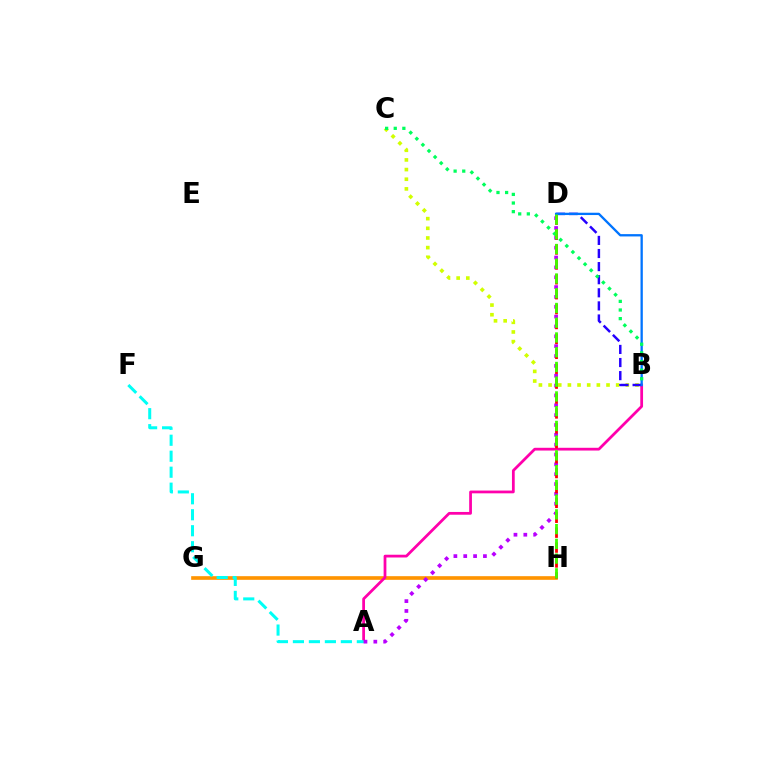{('B', 'C'): [{'color': '#d1ff00', 'line_style': 'dotted', 'thickness': 2.62}, {'color': '#00ff5c', 'line_style': 'dotted', 'thickness': 2.34}], ('G', 'H'): [{'color': '#ff9400', 'line_style': 'solid', 'thickness': 2.63}], ('A', 'B'): [{'color': '#ff00ac', 'line_style': 'solid', 'thickness': 1.99}], ('A', 'D'): [{'color': '#b900ff', 'line_style': 'dotted', 'thickness': 2.68}], ('A', 'F'): [{'color': '#00fff6', 'line_style': 'dashed', 'thickness': 2.17}], ('D', 'H'): [{'color': '#ff0000', 'line_style': 'dashed', 'thickness': 2.02}, {'color': '#3dff00', 'line_style': 'dashed', 'thickness': 2.0}], ('B', 'D'): [{'color': '#2500ff', 'line_style': 'dashed', 'thickness': 1.78}, {'color': '#0074ff', 'line_style': 'solid', 'thickness': 1.66}]}